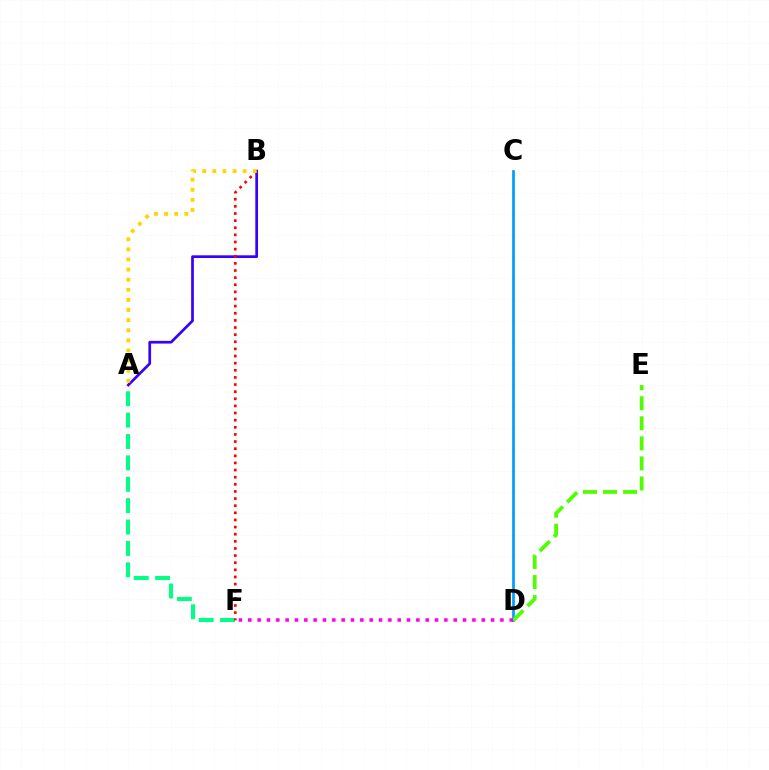{('C', 'D'): [{'color': '#009eff', 'line_style': 'solid', 'thickness': 1.97}], ('D', 'E'): [{'color': '#4fff00', 'line_style': 'dashed', 'thickness': 2.72}], ('D', 'F'): [{'color': '#ff00ed', 'line_style': 'dotted', 'thickness': 2.54}], ('A', 'B'): [{'color': '#3700ff', 'line_style': 'solid', 'thickness': 1.95}, {'color': '#ffd500', 'line_style': 'dotted', 'thickness': 2.75}], ('A', 'F'): [{'color': '#00ff86', 'line_style': 'dashed', 'thickness': 2.91}], ('B', 'F'): [{'color': '#ff0000', 'line_style': 'dotted', 'thickness': 1.94}]}